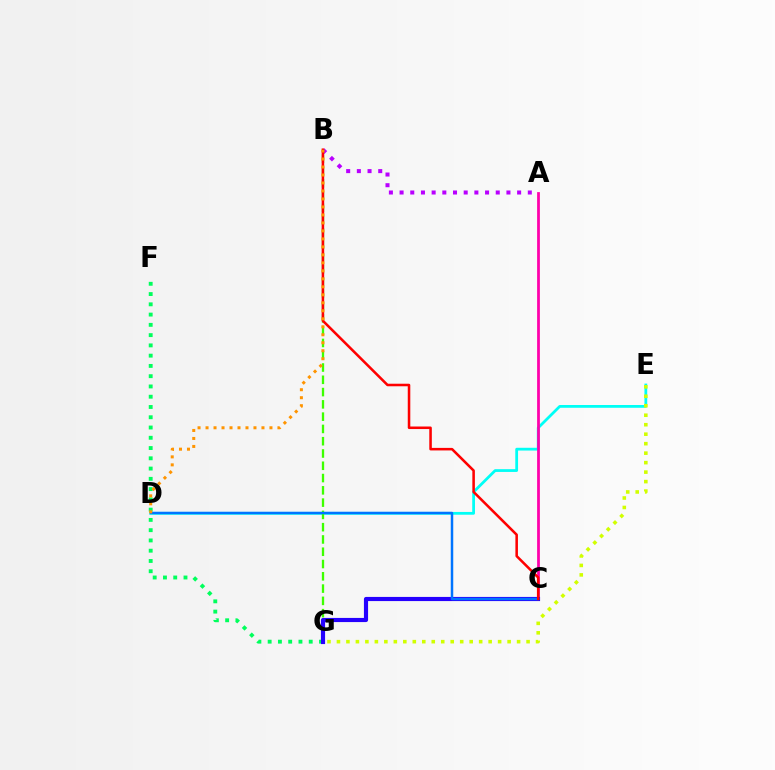{('D', 'E'): [{'color': '#00fff6', 'line_style': 'solid', 'thickness': 2.0}], ('F', 'G'): [{'color': '#00ff5c', 'line_style': 'dotted', 'thickness': 2.79}], ('A', 'C'): [{'color': '#ff00ac', 'line_style': 'solid', 'thickness': 1.99}], ('A', 'B'): [{'color': '#b900ff', 'line_style': 'dotted', 'thickness': 2.9}], ('B', 'G'): [{'color': '#3dff00', 'line_style': 'dashed', 'thickness': 1.67}], ('C', 'G'): [{'color': '#2500ff', 'line_style': 'solid', 'thickness': 2.98}], ('C', 'D'): [{'color': '#0074ff', 'line_style': 'solid', 'thickness': 1.78}], ('B', 'C'): [{'color': '#ff0000', 'line_style': 'solid', 'thickness': 1.83}], ('E', 'G'): [{'color': '#d1ff00', 'line_style': 'dotted', 'thickness': 2.58}], ('B', 'D'): [{'color': '#ff9400', 'line_style': 'dotted', 'thickness': 2.17}]}